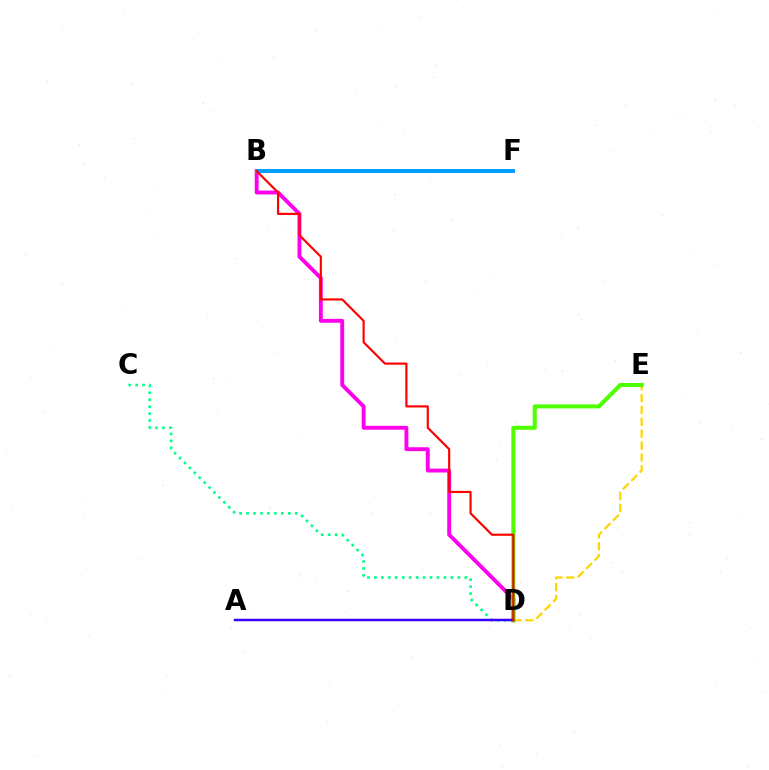{('B', 'D'): [{'color': '#ff00ed', 'line_style': 'solid', 'thickness': 2.79}, {'color': '#ff0000', 'line_style': 'solid', 'thickness': 1.56}], ('B', 'F'): [{'color': '#009eff', 'line_style': 'solid', 'thickness': 2.85}], ('C', 'D'): [{'color': '#00ff86', 'line_style': 'dotted', 'thickness': 1.89}], ('D', 'E'): [{'color': '#ffd500', 'line_style': 'dashed', 'thickness': 1.61}, {'color': '#4fff00', 'line_style': 'solid', 'thickness': 2.92}], ('A', 'D'): [{'color': '#3700ff', 'line_style': 'solid', 'thickness': 1.79}]}